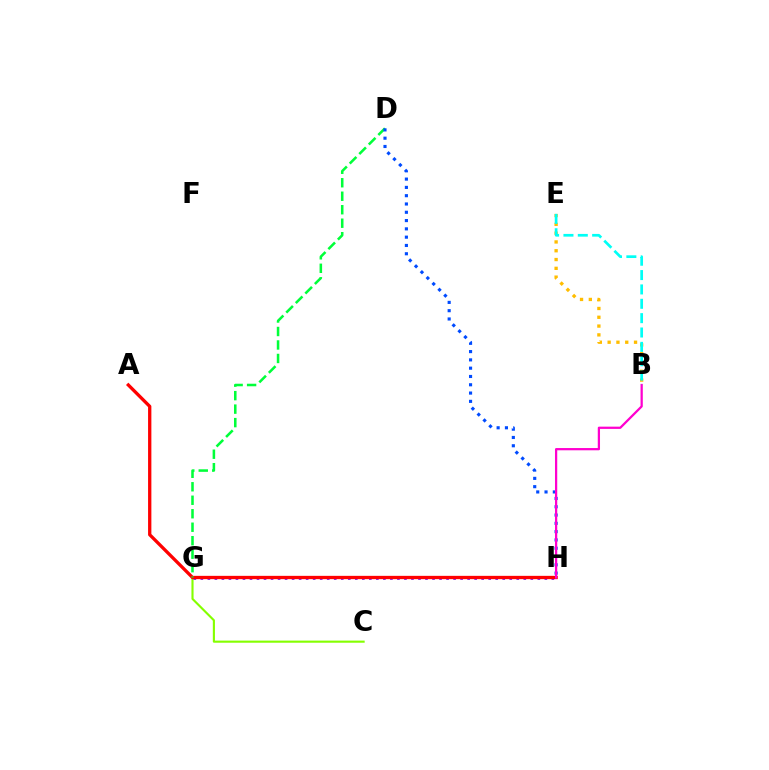{('C', 'G'): [{'color': '#84ff00', 'line_style': 'solid', 'thickness': 1.53}], ('G', 'H'): [{'color': '#7200ff', 'line_style': 'dotted', 'thickness': 1.91}], ('A', 'H'): [{'color': '#ff0000', 'line_style': 'solid', 'thickness': 2.38}], ('D', 'G'): [{'color': '#00ff39', 'line_style': 'dashed', 'thickness': 1.83}], ('D', 'H'): [{'color': '#004bff', 'line_style': 'dotted', 'thickness': 2.25}], ('B', 'E'): [{'color': '#ffbd00', 'line_style': 'dotted', 'thickness': 2.39}, {'color': '#00fff6', 'line_style': 'dashed', 'thickness': 1.95}], ('B', 'H'): [{'color': '#ff00cf', 'line_style': 'solid', 'thickness': 1.62}]}